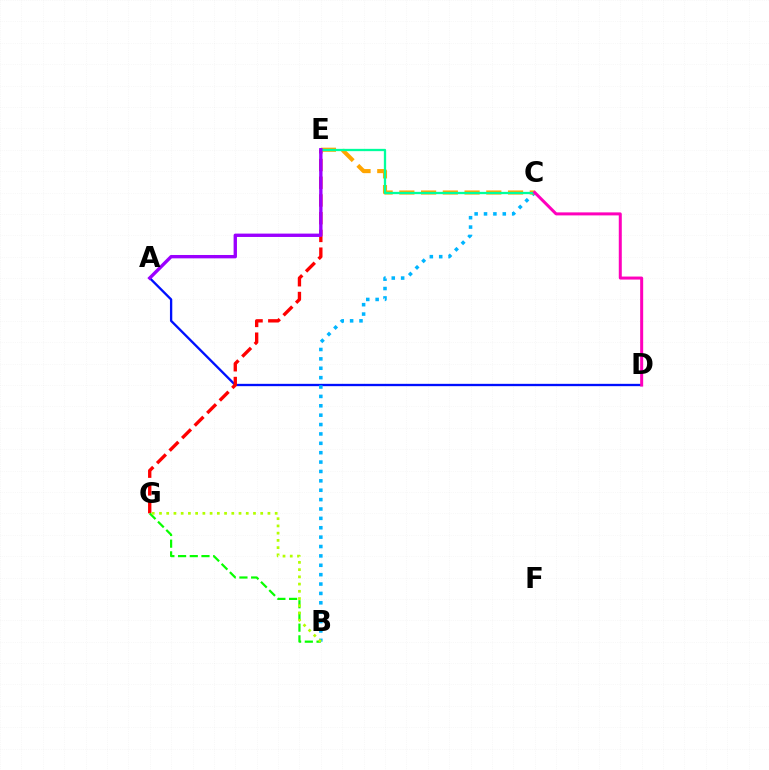{('A', 'D'): [{'color': '#0010ff', 'line_style': 'solid', 'thickness': 1.68}], ('B', 'C'): [{'color': '#00b5ff', 'line_style': 'dotted', 'thickness': 2.55}], ('E', 'G'): [{'color': '#ff0000', 'line_style': 'dashed', 'thickness': 2.41}], ('C', 'E'): [{'color': '#ffa500', 'line_style': 'dashed', 'thickness': 2.95}, {'color': '#00ff9d', 'line_style': 'solid', 'thickness': 1.65}], ('B', 'G'): [{'color': '#08ff00', 'line_style': 'dashed', 'thickness': 1.59}, {'color': '#b3ff00', 'line_style': 'dotted', 'thickness': 1.96}], ('A', 'E'): [{'color': '#9b00ff', 'line_style': 'solid', 'thickness': 2.42}], ('C', 'D'): [{'color': '#ff00bd', 'line_style': 'solid', 'thickness': 2.17}]}